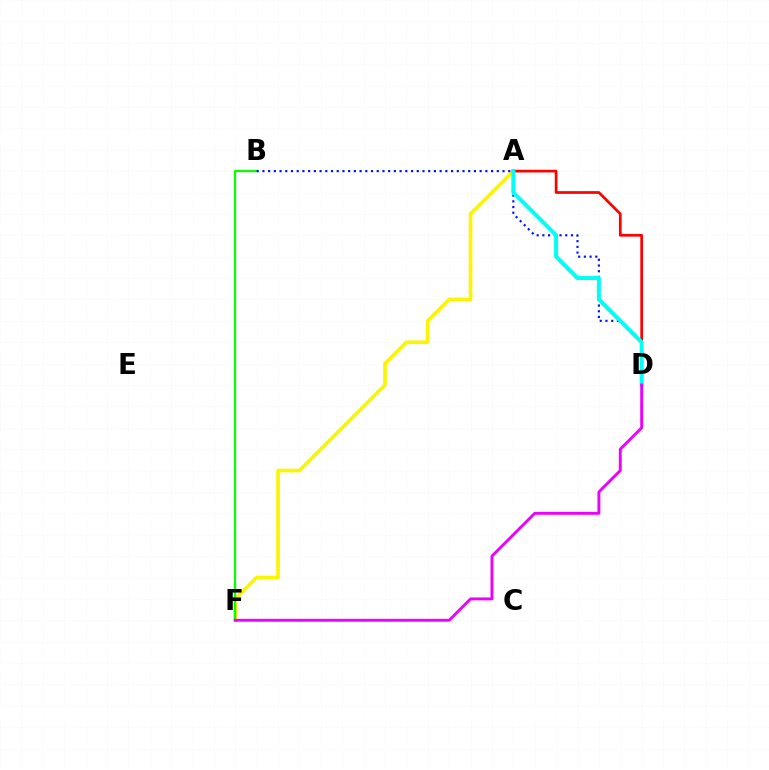{('A', 'F'): [{'color': '#fcf500', 'line_style': 'solid', 'thickness': 2.64}], ('B', 'F'): [{'color': '#08ff00', 'line_style': 'solid', 'thickness': 1.63}], ('B', 'D'): [{'color': '#0010ff', 'line_style': 'dotted', 'thickness': 1.55}], ('A', 'D'): [{'color': '#ff0000', 'line_style': 'solid', 'thickness': 1.95}, {'color': '#00fff6', 'line_style': 'solid', 'thickness': 2.9}], ('D', 'F'): [{'color': '#ee00ff', 'line_style': 'solid', 'thickness': 2.08}]}